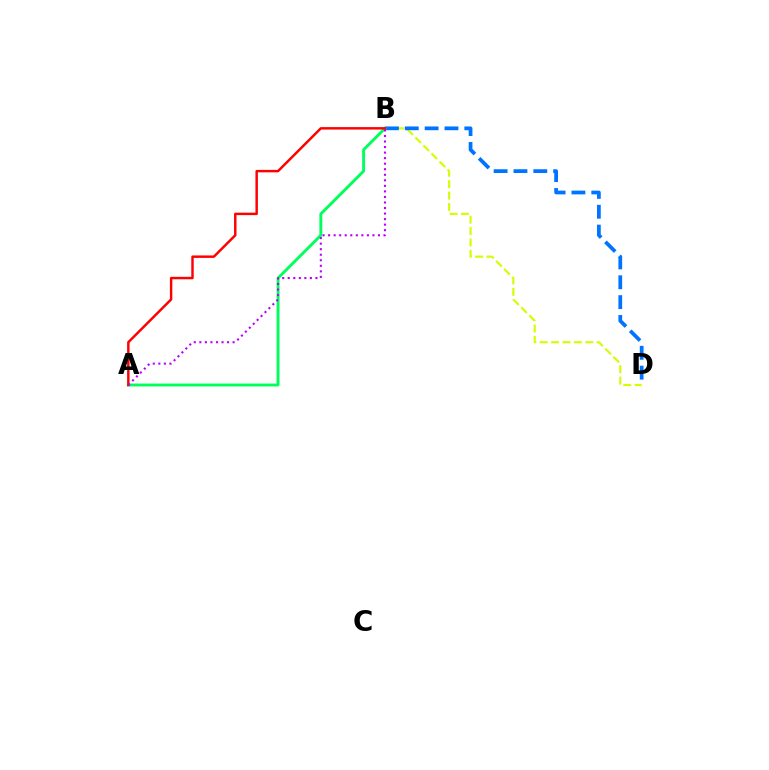{('B', 'D'): [{'color': '#d1ff00', 'line_style': 'dashed', 'thickness': 1.55}, {'color': '#0074ff', 'line_style': 'dashed', 'thickness': 2.7}], ('A', 'B'): [{'color': '#00ff5c', 'line_style': 'solid', 'thickness': 2.09}, {'color': '#ff0000', 'line_style': 'solid', 'thickness': 1.76}, {'color': '#b900ff', 'line_style': 'dotted', 'thickness': 1.51}]}